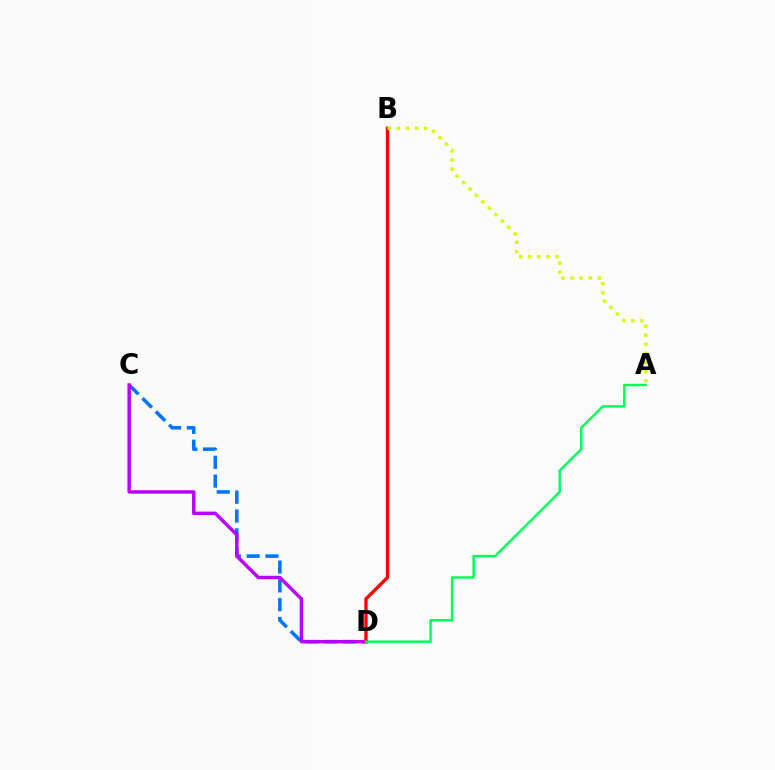{('C', 'D'): [{'color': '#0074ff', 'line_style': 'dashed', 'thickness': 2.56}, {'color': '#b900ff', 'line_style': 'solid', 'thickness': 2.47}], ('B', 'D'): [{'color': '#ff0000', 'line_style': 'solid', 'thickness': 2.41}], ('A', 'B'): [{'color': '#d1ff00', 'line_style': 'dotted', 'thickness': 2.47}], ('A', 'D'): [{'color': '#00ff5c', 'line_style': 'solid', 'thickness': 1.77}]}